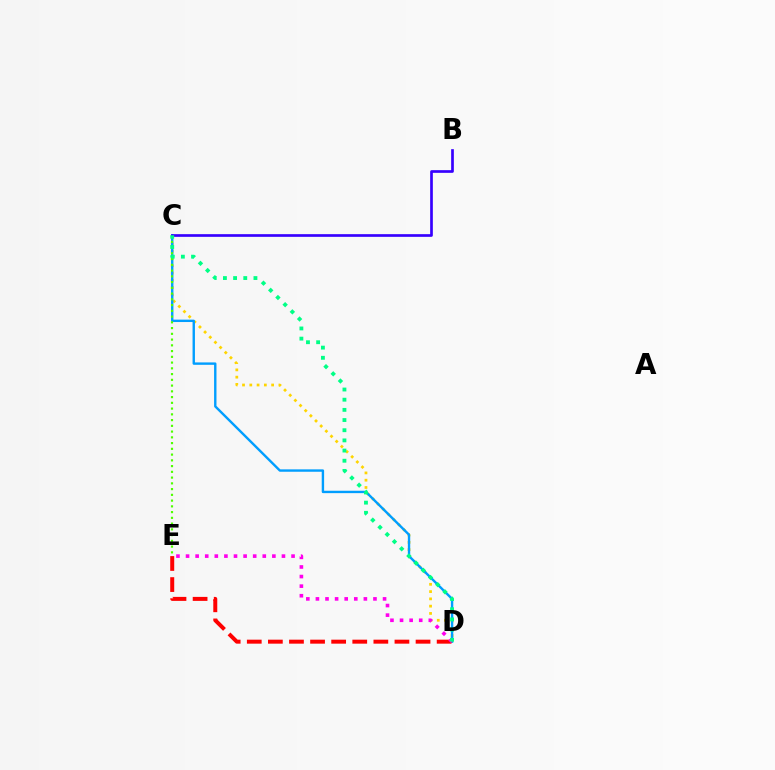{('C', 'D'): [{'color': '#ffd500', 'line_style': 'dotted', 'thickness': 1.98}, {'color': '#009eff', 'line_style': 'solid', 'thickness': 1.72}, {'color': '#00ff86', 'line_style': 'dotted', 'thickness': 2.76}], ('C', 'E'): [{'color': '#4fff00', 'line_style': 'dotted', 'thickness': 1.56}], ('D', 'E'): [{'color': '#ff0000', 'line_style': 'dashed', 'thickness': 2.87}, {'color': '#ff00ed', 'line_style': 'dotted', 'thickness': 2.61}], ('B', 'C'): [{'color': '#3700ff', 'line_style': 'solid', 'thickness': 1.93}]}